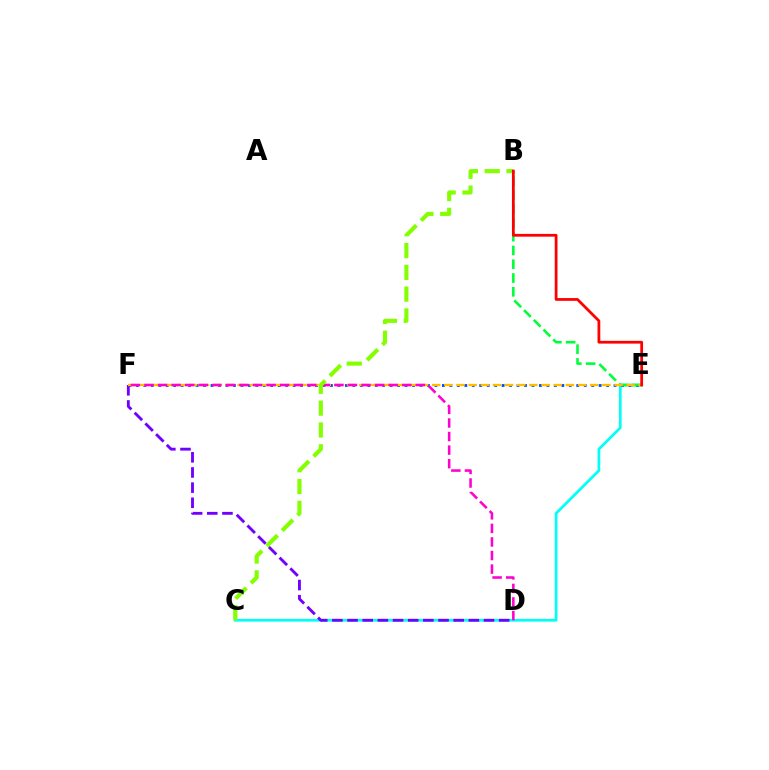{('C', 'E'): [{'color': '#00fff6', 'line_style': 'solid', 'thickness': 1.96}], ('E', 'F'): [{'color': '#004bff', 'line_style': 'dotted', 'thickness': 2.03}, {'color': '#ffbd00', 'line_style': 'dashed', 'thickness': 1.65}], ('B', 'E'): [{'color': '#00ff39', 'line_style': 'dashed', 'thickness': 1.87}, {'color': '#ff0000', 'line_style': 'solid', 'thickness': 1.99}], ('D', 'F'): [{'color': '#7200ff', 'line_style': 'dashed', 'thickness': 2.06}, {'color': '#ff00cf', 'line_style': 'dashed', 'thickness': 1.84}], ('B', 'C'): [{'color': '#84ff00', 'line_style': 'dashed', 'thickness': 2.96}]}